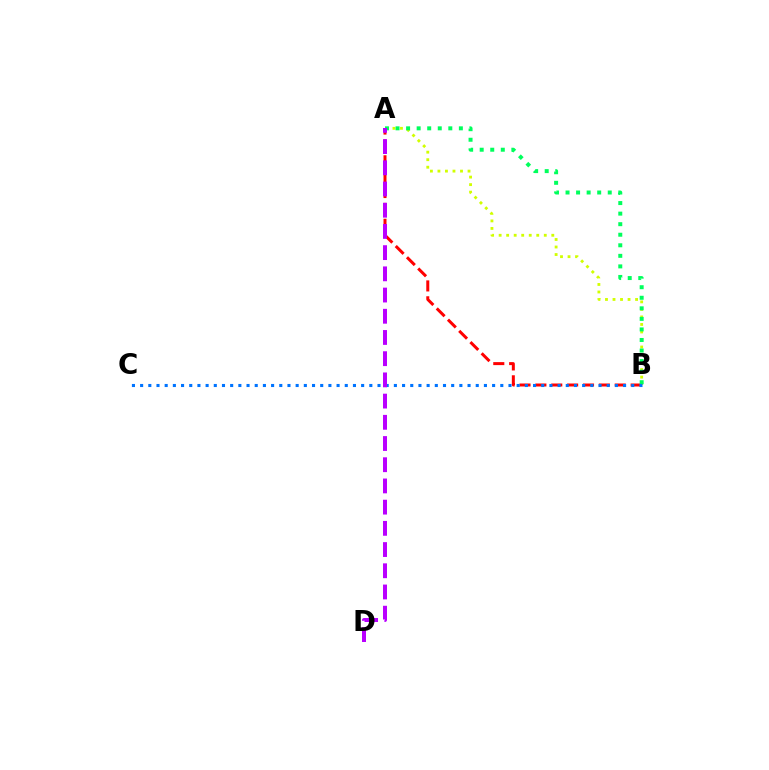{('A', 'B'): [{'color': '#d1ff00', 'line_style': 'dotted', 'thickness': 2.04}, {'color': '#ff0000', 'line_style': 'dashed', 'thickness': 2.16}, {'color': '#00ff5c', 'line_style': 'dotted', 'thickness': 2.87}], ('B', 'C'): [{'color': '#0074ff', 'line_style': 'dotted', 'thickness': 2.22}], ('A', 'D'): [{'color': '#b900ff', 'line_style': 'dashed', 'thickness': 2.88}]}